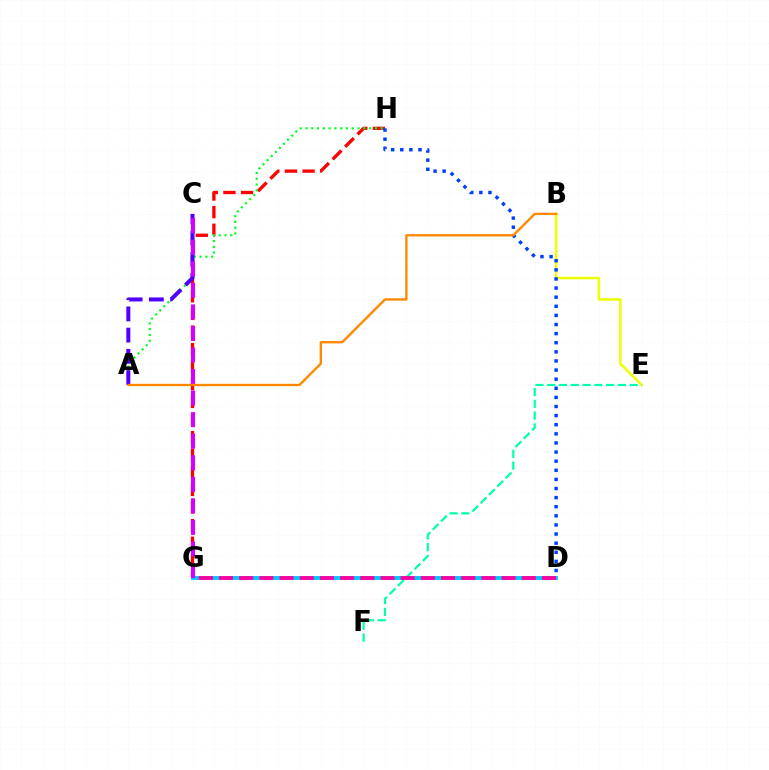{('G', 'H'): [{'color': '#ff0000', 'line_style': 'dashed', 'thickness': 2.39}], ('D', 'G'): [{'color': '#66ff00', 'line_style': 'dotted', 'thickness': 2.2}, {'color': '#00c7ff', 'line_style': 'solid', 'thickness': 2.8}, {'color': '#ff00a0', 'line_style': 'dashed', 'thickness': 2.74}], ('A', 'H'): [{'color': '#00ff27', 'line_style': 'dotted', 'thickness': 1.57}], ('A', 'C'): [{'color': '#4f00ff', 'line_style': 'dashed', 'thickness': 2.89}], ('B', 'E'): [{'color': '#eeff00', 'line_style': 'solid', 'thickness': 1.8}], ('E', 'F'): [{'color': '#00ffaf', 'line_style': 'dashed', 'thickness': 1.6}], ('C', 'G'): [{'color': '#d600ff', 'line_style': 'dashed', 'thickness': 2.93}], ('D', 'H'): [{'color': '#003fff', 'line_style': 'dotted', 'thickness': 2.48}], ('A', 'B'): [{'color': '#ff8800', 'line_style': 'solid', 'thickness': 1.69}]}